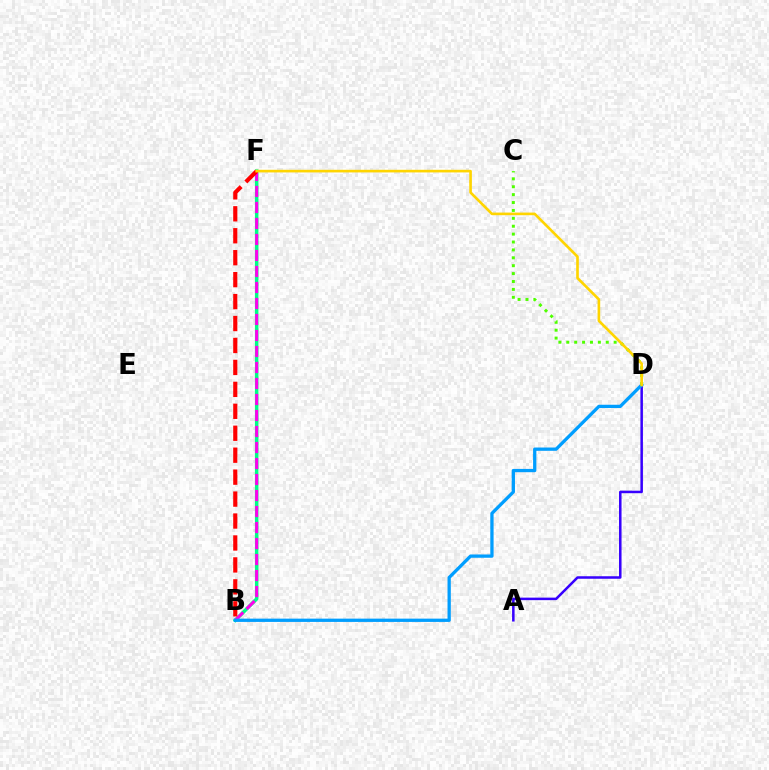{('B', 'F'): [{'color': '#00ff86', 'line_style': 'solid', 'thickness': 2.52}, {'color': '#ff00ed', 'line_style': 'dashed', 'thickness': 2.17}, {'color': '#ff0000', 'line_style': 'dashed', 'thickness': 2.98}], ('A', 'D'): [{'color': '#3700ff', 'line_style': 'solid', 'thickness': 1.81}], ('B', 'D'): [{'color': '#009eff', 'line_style': 'solid', 'thickness': 2.36}], ('C', 'D'): [{'color': '#4fff00', 'line_style': 'dotted', 'thickness': 2.15}], ('D', 'F'): [{'color': '#ffd500', 'line_style': 'solid', 'thickness': 1.9}]}